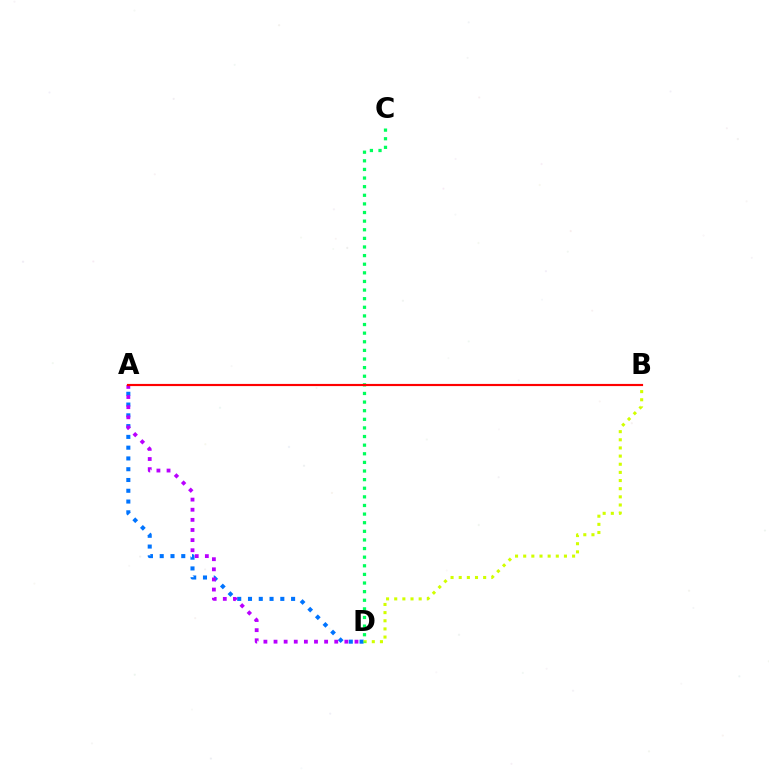{('A', 'D'): [{'color': '#0074ff', 'line_style': 'dotted', 'thickness': 2.93}, {'color': '#b900ff', 'line_style': 'dotted', 'thickness': 2.75}], ('B', 'D'): [{'color': '#d1ff00', 'line_style': 'dotted', 'thickness': 2.21}], ('C', 'D'): [{'color': '#00ff5c', 'line_style': 'dotted', 'thickness': 2.34}], ('A', 'B'): [{'color': '#ff0000', 'line_style': 'solid', 'thickness': 1.56}]}